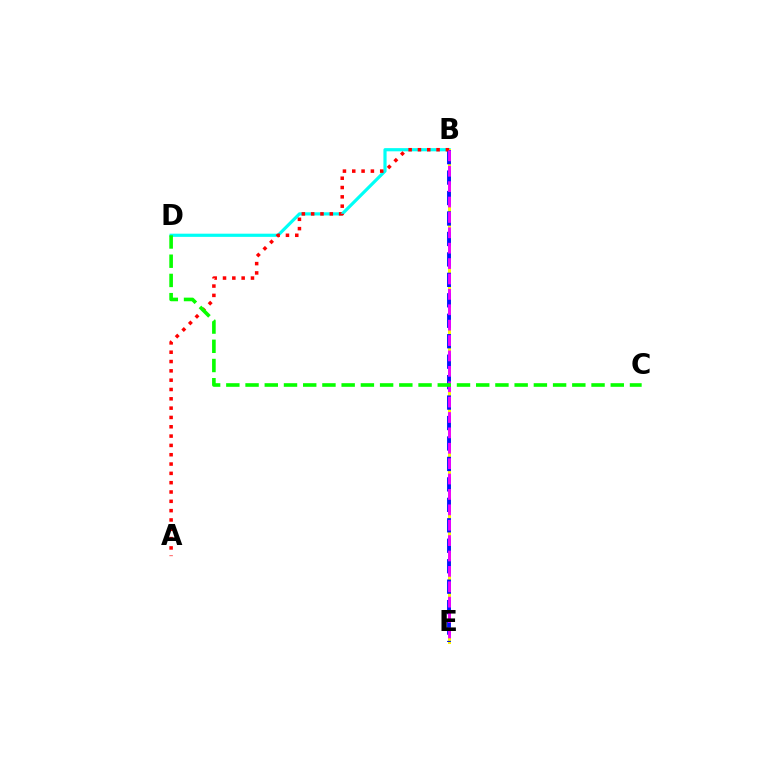{('B', 'D'): [{'color': '#00fff6', 'line_style': 'solid', 'thickness': 2.29}], ('B', 'E'): [{'color': '#fcf500', 'line_style': 'solid', 'thickness': 2.15}, {'color': '#0010ff', 'line_style': 'dashed', 'thickness': 2.78}, {'color': '#ee00ff', 'line_style': 'dashed', 'thickness': 2.09}], ('A', 'B'): [{'color': '#ff0000', 'line_style': 'dotted', 'thickness': 2.53}], ('C', 'D'): [{'color': '#08ff00', 'line_style': 'dashed', 'thickness': 2.61}]}